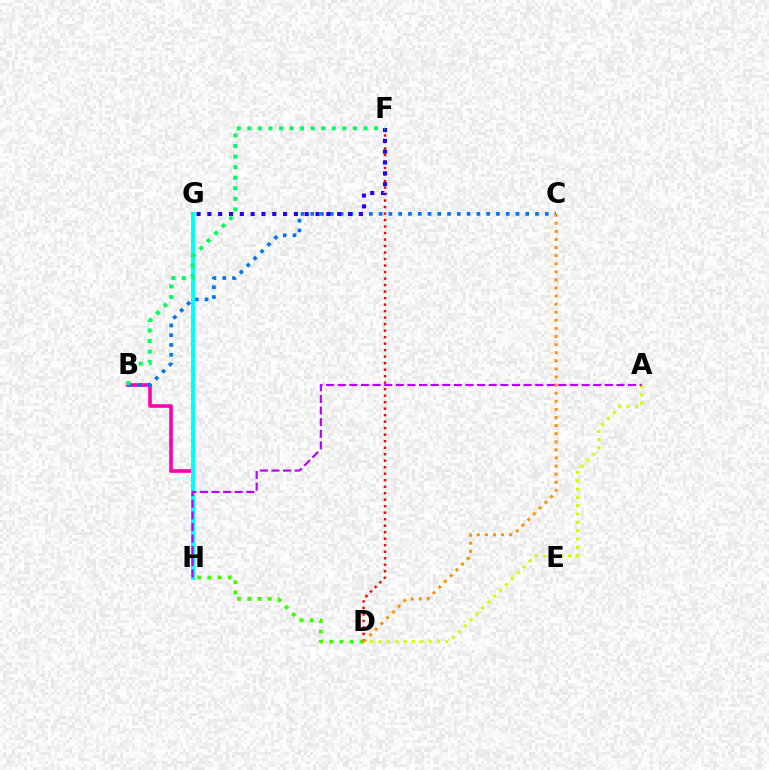{('B', 'H'): [{'color': '#ff00ac', 'line_style': 'solid', 'thickness': 2.61}], ('B', 'C'): [{'color': '#0074ff', 'line_style': 'dotted', 'thickness': 2.66}], ('G', 'H'): [{'color': '#00fff6', 'line_style': 'solid', 'thickness': 2.88}], ('D', 'H'): [{'color': '#3dff00', 'line_style': 'dotted', 'thickness': 2.77}], ('D', 'F'): [{'color': '#ff0000', 'line_style': 'dotted', 'thickness': 1.77}], ('F', 'G'): [{'color': '#2500ff', 'line_style': 'dotted', 'thickness': 2.94}], ('A', 'D'): [{'color': '#d1ff00', 'line_style': 'dotted', 'thickness': 2.26}], ('B', 'F'): [{'color': '#00ff5c', 'line_style': 'dotted', 'thickness': 2.87}], ('A', 'H'): [{'color': '#b900ff', 'line_style': 'dashed', 'thickness': 1.58}], ('C', 'D'): [{'color': '#ff9400', 'line_style': 'dotted', 'thickness': 2.2}]}